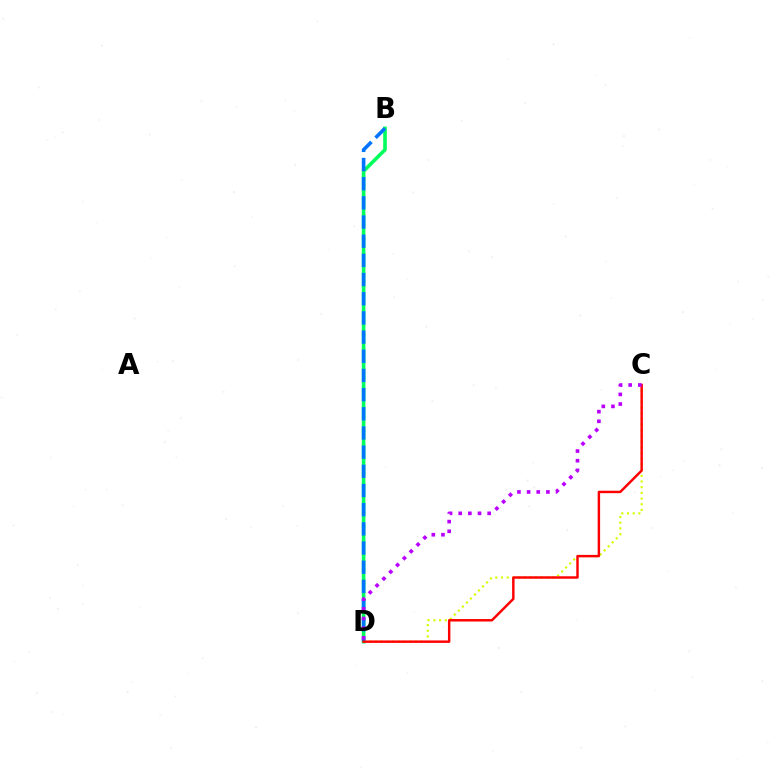{('B', 'D'): [{'color': '#00ff5c', 'line_style': 'solid', 'thickness': 2.6}, {'color': '#0074ff', 'line_style': 'dashed', 'thickness': 2.61}], ('C', 'D'): [{'color': '#d1ff00', 'line_style': 'dotted', 'thickness': 1.55}, {'color': '#ff0000', 'line_style': 'solid', 'thickness': 1.76}, {'color': '#b900ff', 'line_style': 'dotted', 'thickness': 2.62}]}